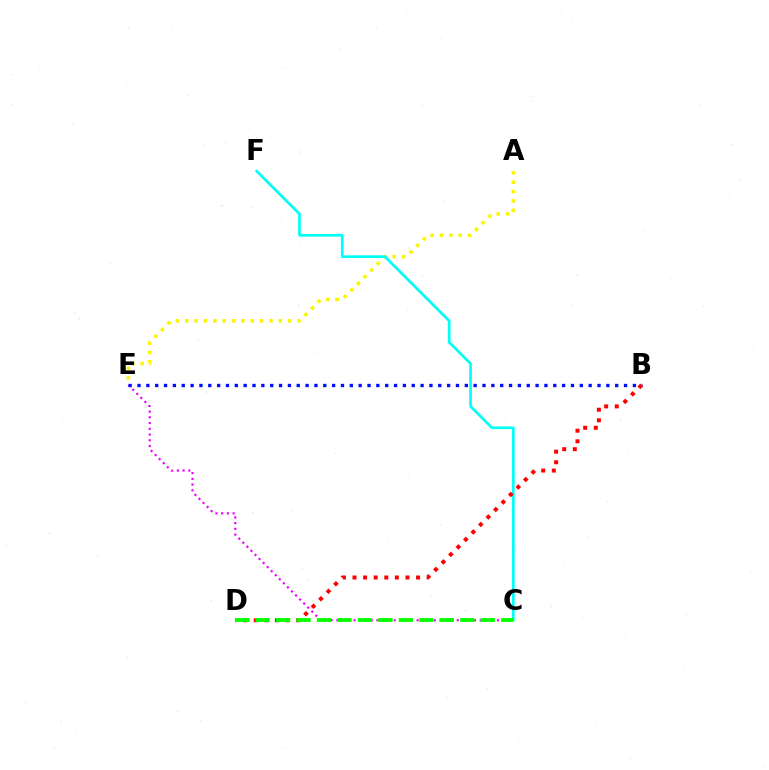{('C', 'E'): [{'color': '#ee00ff', 'line_style': 'dotted', 'thickness': 1.56}], ('A', 'E'): [{'color': '#fcf500', 'line_style': 'dotted', 'thickness': 2.54}], ('C', 'F'): [{'color': '#00fff6', 'line_style': 'solid', 'thickness': 1.93}], ('B', 'E'): [{'color': '#0010ff', 'line_style': 'dotted', 'thickness': 2.4}], ('B', 'D'): [{'color': '#ff0000', 'line_style': 'dotted', 'thickness': 2.88}], ('C', 'D'): [{'color': '#08ff00', 'line_style': 'dashed', 'thickness': 2.78}]}